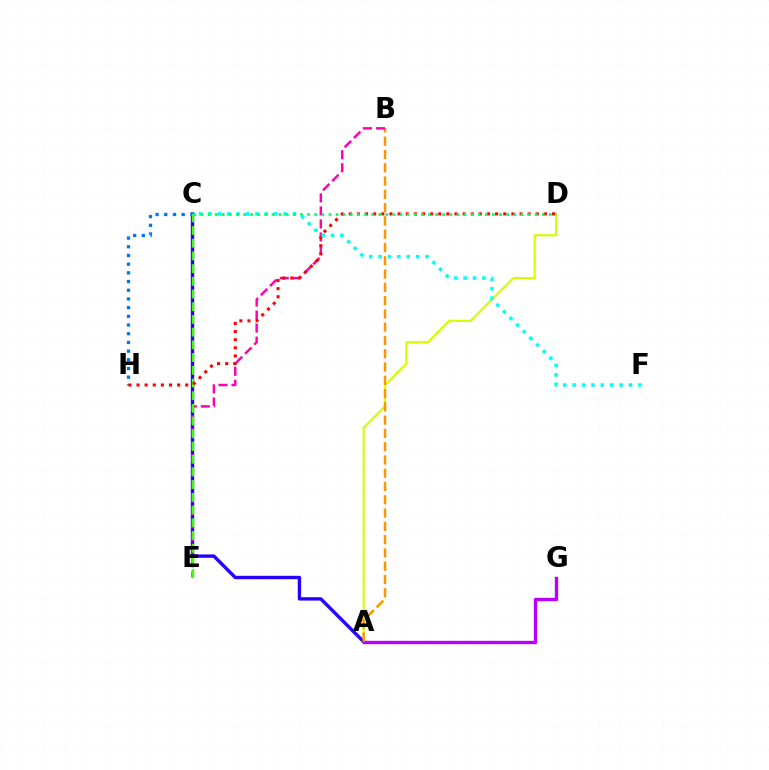{('A', 'D'): [{'color': '#d1ff00', 'line_style': 'solid', 'thickness': 1.56}], ('A', 'C'): [{'color': '#2500ff', 'line_style': 'solid', 'thickness': 2.43}], ('A', 'G'): [{'color': '#b900ff', 'line_style': 'solid', 'thickness': 2.42}], ('A', 'B'): [{'color': '#ff9400', 'line_style': 'dashed', 'thickness': 1.8}], ('B', 'E'): [{'color': '#ff00ac', 'line_style': 'dashed', 'thickness': 1.77}], ('C', 'H'): [{'color': '#0074ff', 'line_style': 'dotted', 'thickness': 2.36}], ('C', 'E'): [{'color': '#3dff00', 'line_style': 'dashed', 'thickness': 1.73}], ('D', 'H'): [{'color': '#ff0000', 'line_style': 'dotted', 'thickness': 2.21}], ('C', 'F'): [{'color': '#00fff6', 'line_style': 'dotted', 'thickness': 2.55}], ('C', 'D'): [{'color': '#00ff5c', 'line_style': 'dotted', 'thickness': 1.93}]}